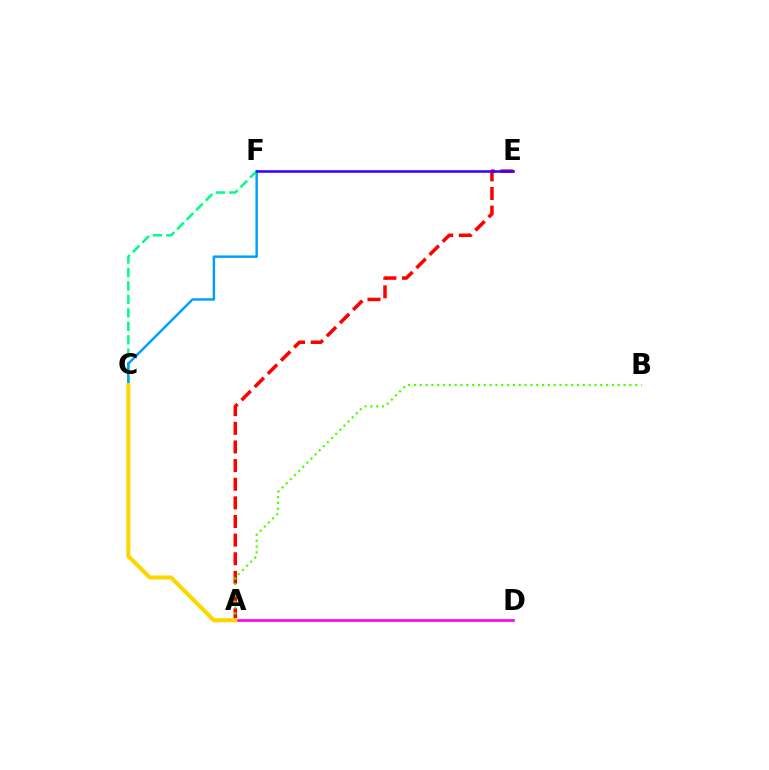{('A', 'D'): [{'color': '#ff00ed', 'line_style': 'solid', 'thickness': 1.9}], ('A', 'E'): [{'color': '#ff0000', 'line_style': 'dashed', 'thickness': 2.53}], ('C', 'F'): [{'color': '#00ff86', 'line_style': 'dashed', 'thickness': 1.83}, {'color': '#009eff', 'line_style': 'solid', 'thickness': 1.76}], ('E', 'F'): [{'color': '#3700ff', 'line_style': 'solid', 'thickness': 1.84}], ('A', 'B'): [{'color': '#4fff00', 'line_style': 'dotted', 'thickness': 1.58}], ('A', 'C'): [{'color': '#ffd500', 'line_style': 'solid', 'thickness': 2.95}]}